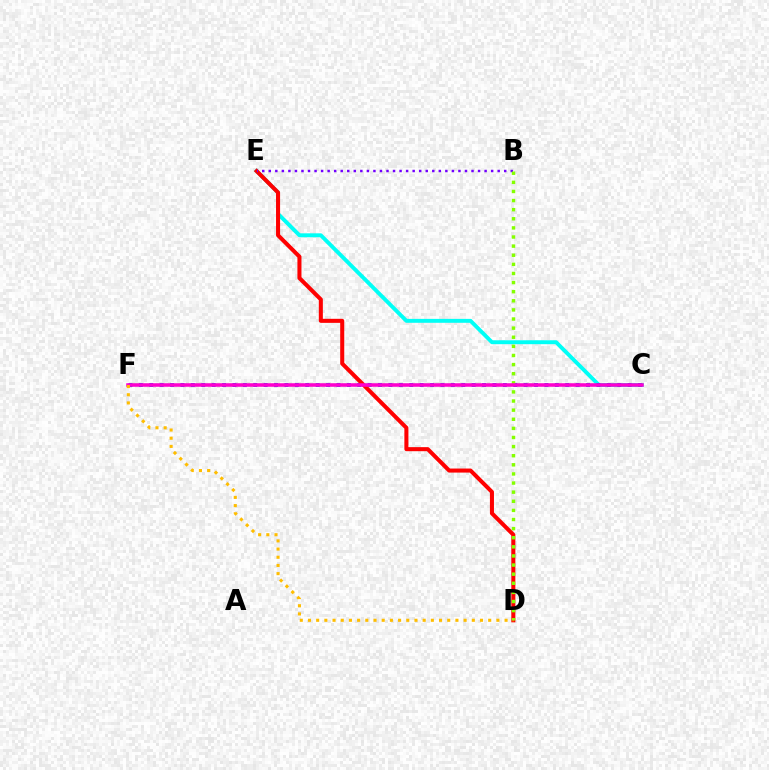{('C', 'F'): [{'color': '#00ff39', 'line_style': 'dashed', 'thickness': 1.59}, {'color': '#004bff', 'line_style': 'dotted', 'thickness': 2.83}, {'color': '#ff00cf', 'line_style': 'solid', 'thickness': 2.54}], ('C', 'E'): [{'color': '#00fff6', 'line_style': 'solid', 'thickness': 2.82}], ('D', 'E'): [{'color': '#ff0000', 'line_style': 'solid', 'thickness': 2.91}], ('B', 'E'): [{'color': '#7200ff', 'line_style': 'dotted', 'thickness': 1.78}], ('B', 'D'): [{'color': '#84ff00', 'line_style': 'dotted', 'thickness': 2.48}], ('D', 'F'): [{'color': '#ffbd00', 'line_style': 'dotted', 'thickness': 2.23}]}